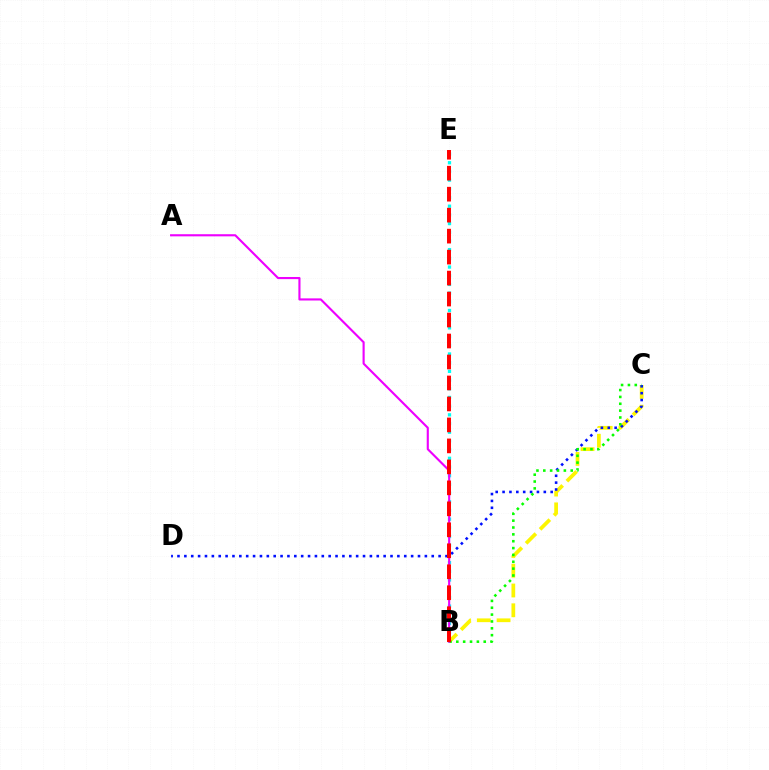{('B', 'E'): [{'color': '#00fff6', 'line_style': 'dotted', 'thickness': 2.36}, {'color': '#ff0000', 'line_style': 'dashed', 'thickness': 2.85}], ('B', 'C'): [{'color': '#fcf500', 'line_style': 'dashed', 'thickness': 2.69}, {'color': '#08ff00', 'line_style': 'dotted', 'thickness': 1.86}], ('C', 'D'): [{'color': '#0010ff', 'line_style': 'dotted', 'thickness': 1.87}], ('A', 'B'): [{'color': '#ee00ff', 'line_style': 'solid', 'thickness': 1.53}]}